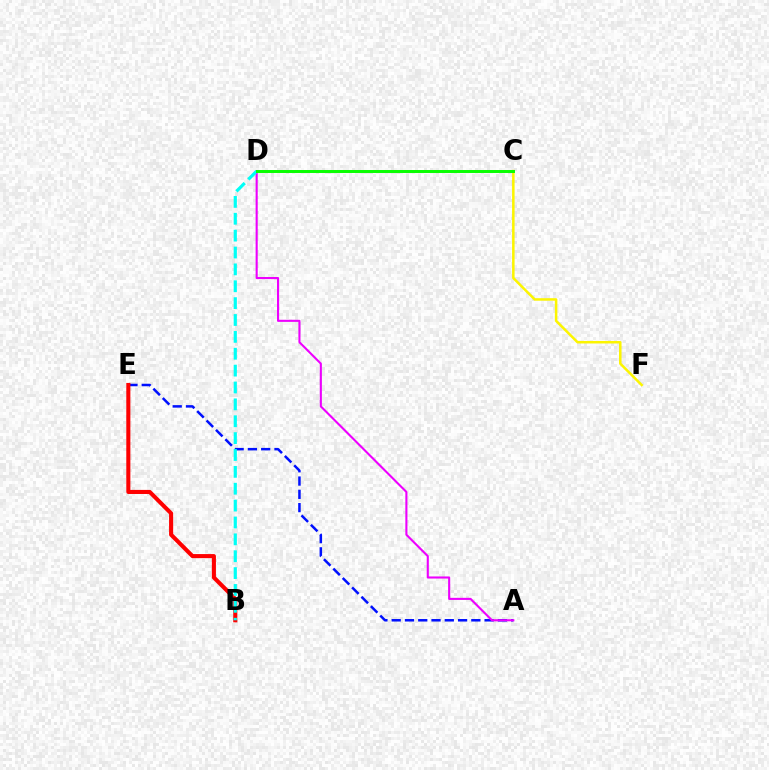{('C', 'F'): [{'color': '#fcf500', 'line_style': 'solid', 'thickness': 1.81}], ('A', 'E'): [{'color': '#0010ff', 'line_style': 'dashed', 'thickness': 1.8}], ('A', 'D'): [{'color': '#ee00ff', 'line_style': 'solid', 'thickness': 1.51}], ('B', 'E'): [{'color': '#ff0000', 'line_style': 'solid', 'thickness': 2.94}], ('B', 'D'): [{'color': '#00fff6', 'line_style': 'dashed', 'thickness': 2.29}], ('C', 'D'): [{'color': '#08ff00', 'line_style': 'solid', 'thickness': 2.14}]}